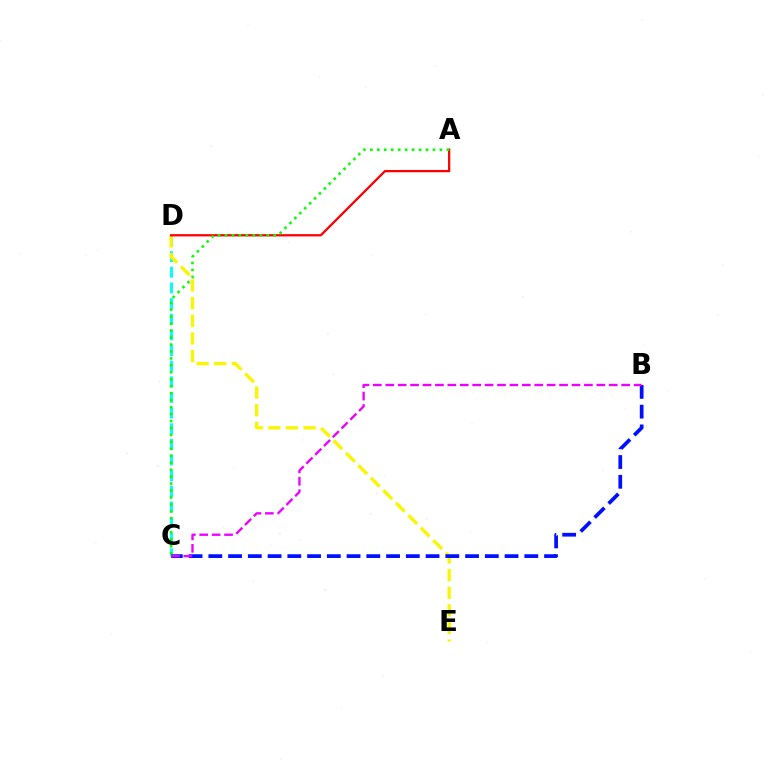{('C', 'D'): [{'color': '#00fff6', 'line_style': 'dashed', 'thickness': 2.13}], ('D', 'E'): [{'color': '#fcf500', 'line_style': 'dashed', 'thickness': 2.4}], ('A', 'D'): [{'color': '#ff0000', 'line_style': 'solid', 'thickness': 1.64}], ('B', 'C'): [{'color': '#0010ff', 'line_style': 'dashed', 'thickness': 2.68}, {'color': '#ee00ff', 'line_style': 'dashed', 'thickness': 1.69}], ('A', 'C'): [{'color': '#08ff00', 'line_style': 'dotted', 'thickness': 1.89}]}